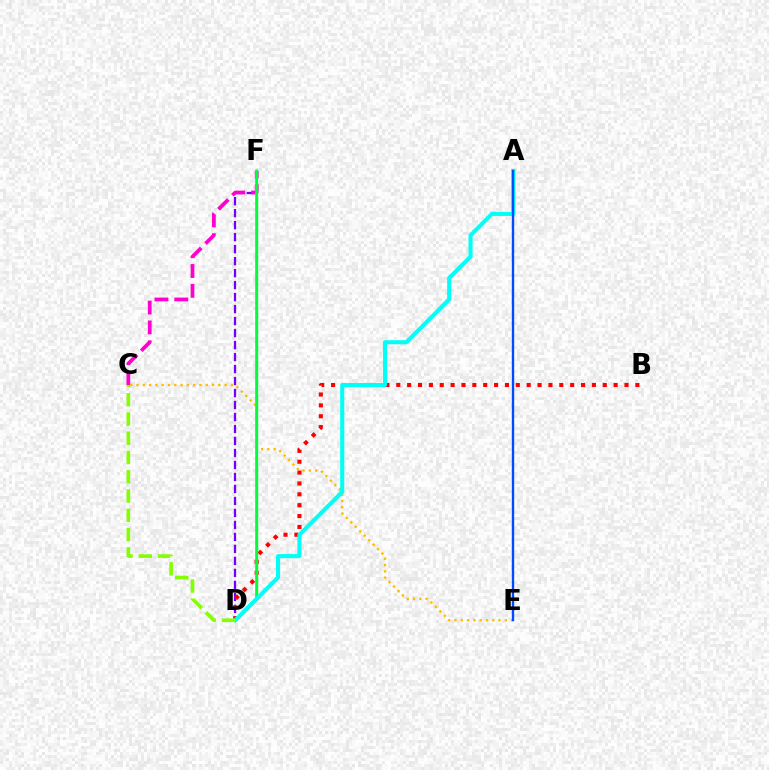{('D', 'F'): [{'color': '#7200ff', 'line_style': 'dashed', 'thickness': 1.63}, {'color': '#00ff39', 'line_style': 'solid', 'thickness': 2.16}], ('C', 'F'): [{'color': '#ff00cf', 'line_style': 'dashed', 'thickness': 2.7}], ('B', 'D'): [{'color': '#ff0000', 'line_style': 'dotted', 'thickness': 2.95}], ('C', 'E'): [{'color': '#ffbd00', 'line_style': 'dotted', 'thickness': 1.71}], ('A', 'D'): [{'color': '#00fff6', 'line_style': 'solid', 'thickness': 2.93}], ('A', 'E'): [{'color': '#004bff', 'line_style': 'solid', 'thickness': 1.71}], ('C', 'D'): [{'color': '#84ff00', 'line_style': 'dashed', 'thickness': 2.62}]}